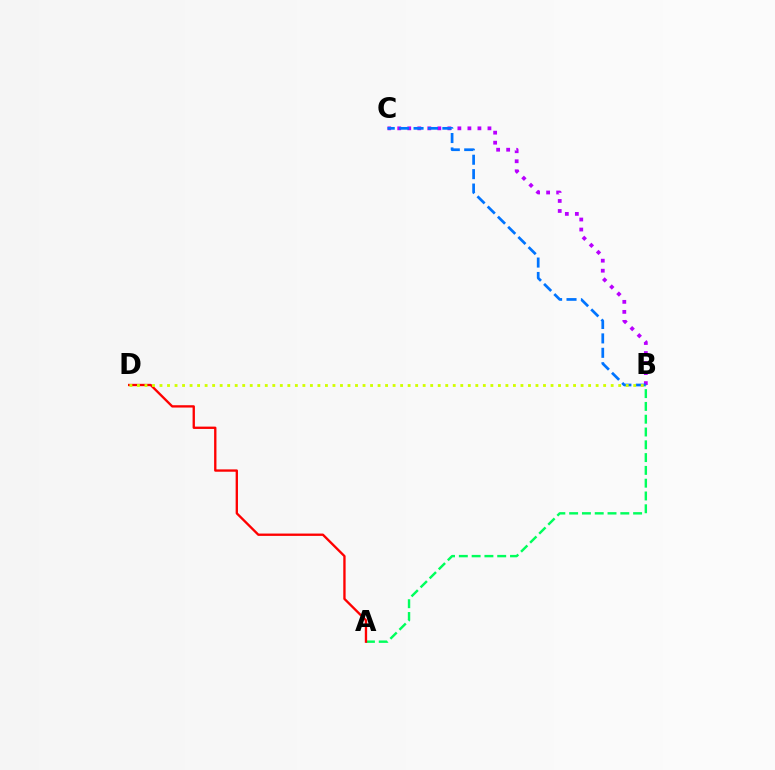{('B', 'C'): [{'color': '#b900ff', 'line_style': 'dotted', 'thickness': 2.72}, {'color': '#0074ff', 'line_style': 'dashed', 'thickness': 1.96}], ('A', 'B'): [{'color': '#00ff5c', 'line_style': 'dashed', 'thickness': 1.74}], ('A', 'D'): [{'color': '#ff0000', 'line_style': 'solid', 'thickness': 1.68}], ('B', 'D'): [{'color': '#d1ff00', 'line_style': 'dotted', 'thickness': 2.04}]}